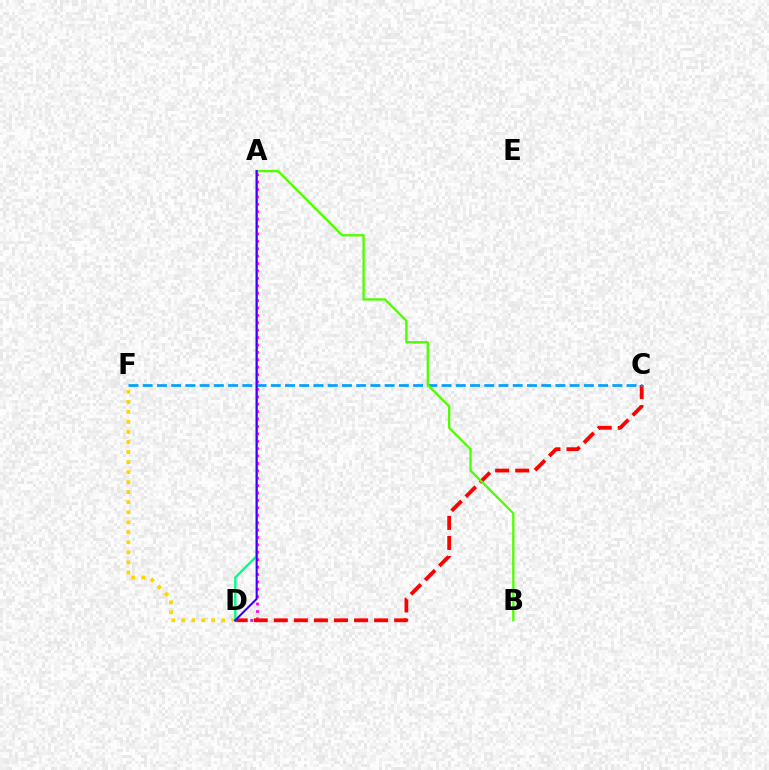{('A', 'D'): [{'color': '#ff00ed', 'line_style': 'dotted', 'thickness': 2.01}, {'color': '#00ff86', 'line_style': 'solid', 'thickness': 1.69}, {'color': '#3700ff', 'line_style': 'solid', 'thickness': 1.5}], ('D', 'F'): [{'color': '#ffd500', 'line_style': 'dotted', 'thickness': 2.73}], ('C', 'D'): [{'color': '#ff0000', 'line_style': 'dashed', 'thickness': 2.72}], ('C', 'F'): [{'color': '#009eff', 'line_style': 'dashed', 'thickness': 1.93}], ('A', 'B'): [{'color': '#4fff00', 'line_style': 'solid', 'thickness': 1.67}]}